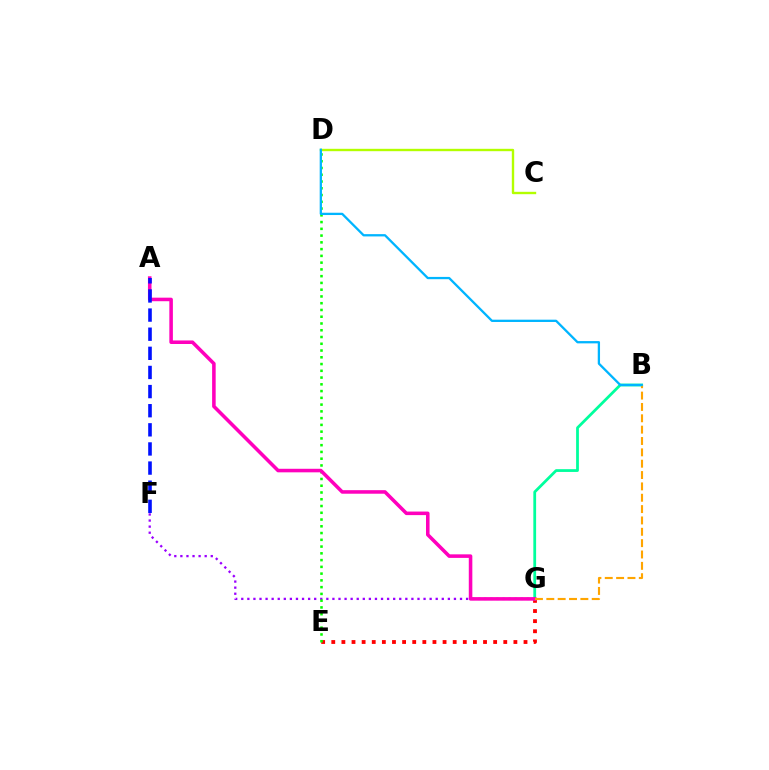{('E', 'G'): [{'color': '#ff0000', 'line_style': 'dotted', 'thickness': 2.75}], ('F', 'G'): [{'color': '#9b00ff', 'line_style': 'dotted', 'thickness': 1.65}], ('B', 'G'): [{'color': '#00ff9d', 'line_style': 'solid', 'thickness': 2.0}, {'color': '#ffa500', 'line_style': 'dashed', 'thickness': 1.54}], ('D', 'E'): [{'color': '#08ff00', 'line_style': 'dotted', 'thickness': 1.84}], ('A', 'G'): [{'color': '#ff00bd', 'line_style': 'solid', 'thickness': 2.56}], ('C', 'D'): [{'color': '#b3ff00', 'line_style': 'solid', 'thickness': 1.71}], ('B', 'D'): [{'color': '#00b5ff', 'line_style': 'solid', 'thickness': 1.65}], ('A', 'F'): [{'color': '#0010ff', 'line_style': 'dashed', 'thickness': 2.6}]}